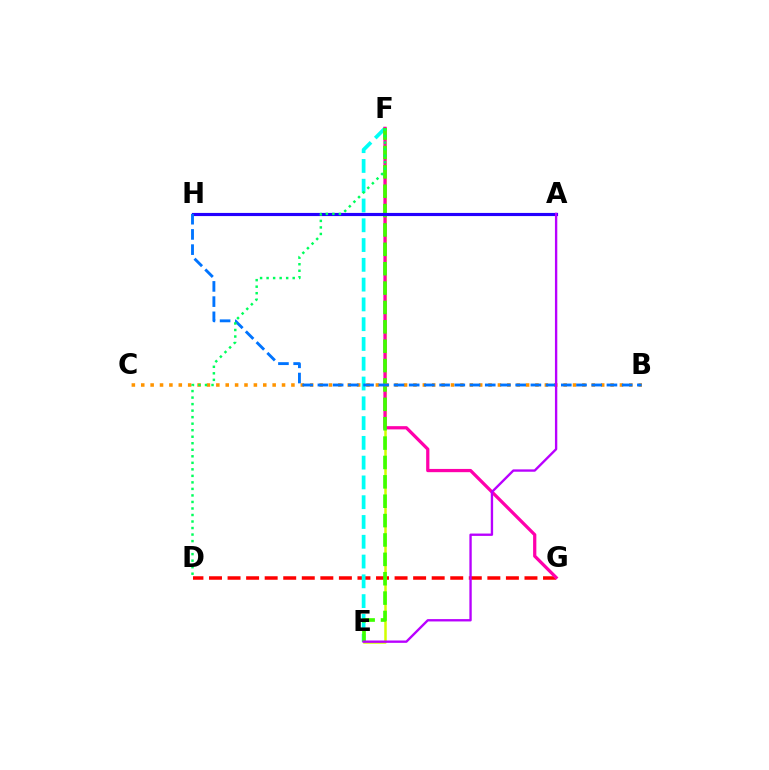{('D', 'G'): [{'color': '#ff0000', 'line_style': 'dashed', 'thickness': 2.52}], ('E', 'F'): [{'color': '#d1ff00', 'line_style': 'solid', 'thickness': 1.81}, {'color': '#00fff6', 'line_style': 'dashed', 'thickness': 2.69}, {'color': '#3dff00', 'line_style': 'dashed', 'thickness': 2.63}], ('F', 'G'): [{'color': '#ff00ac', 'line_style': 'solid', 'thickness': 2.34}], ('B', 'C'): [{'color': '#ff9400', 'line_style': 'dotted', 'thickness': 2.55}], ('A', 'H'): [{'color': '#2500ff', 'line_style': 'solid', 'thickness': 2.27}], ('B', 'H'): [{'color': '#0074ff', 'line_style': 'dashed', 'thickness': 2.07}], ('D', 'F'): [{'color': '#00ff5c', 'line_style': 'dotted', 'thickness': 1.77}], ('A', 'E'): [{'color': '#b900ff', 'line_style': 'solid', 'thickness': 1.69}]}